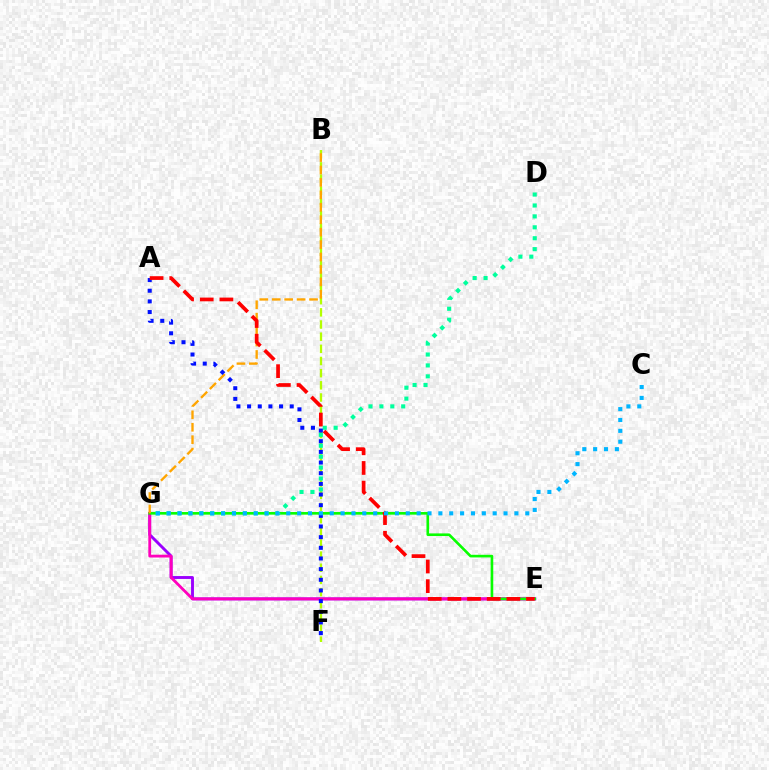{('E', 'G'): [{'color': '#9b00ff', 'line_style': 'solid', 'thickness': 2.08}, {'color': '#ff00bd', 'line_style': 'solid', 'thickness': 2.02}, {'color': '#08ff00', 'line_style': 'solid', 'thickness': 1.89}], ('B', 'F'): [{'color': '#b3ff00', 'line_style': 'dashed', 'thickness': 1.65}], ('D', 'G'): [{'color': '#00ff9d', 'line_style': 'dotted', 'thickness': 2.97}], ('B', 'G'): [{'color': '#ffa500', 'line_style': 'dashed', 'thickness': 1.69}], ('A', 'F'): [{'color': '#0010ff', 'line_style': 'dotted', 'thickness': 2.9}], ('A', 'E'): [{'color': '#ff0000', 'line_style': 'dashed', 'thickness': 2.67}], ('C', 'G'): [{'color': '#00b5ff', 'line_style': 'dotted', 'thickness': 2.95}]}